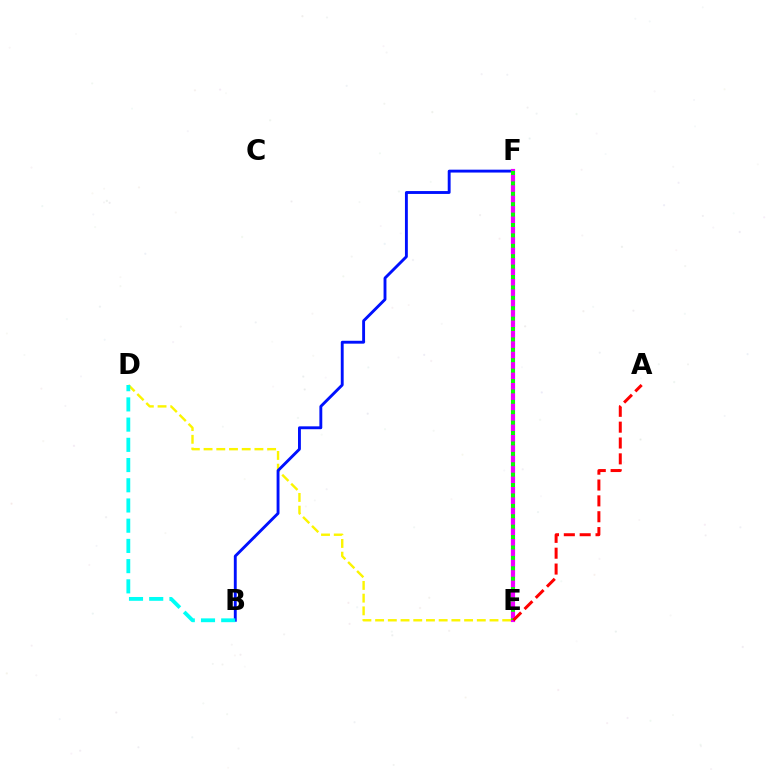{('D', 'E'): [{'color': '#fcf500', 'line_style': 'dashed', 'thickness': 1.73}], ('B', 'F'): [{'color': '#0010ff', 'line_style': 'solid', 'thickness': 2.08}], ('E', 'F'): [{'color': '#ee00ff', 'line_style': 'solid', 'thickness': 2.99}, {'color': '#08ff00', 'line_style': 'dotted', 'thickness': 2.83}], ('A', 'E'): [{'color': '#ff0000', 'line_style': 'dashed', 'thickness': 2.15}], ('B', 'D'): [{'color': '#00fff6', 'line_style': 'dashed', 'thickness': 2.75}]}